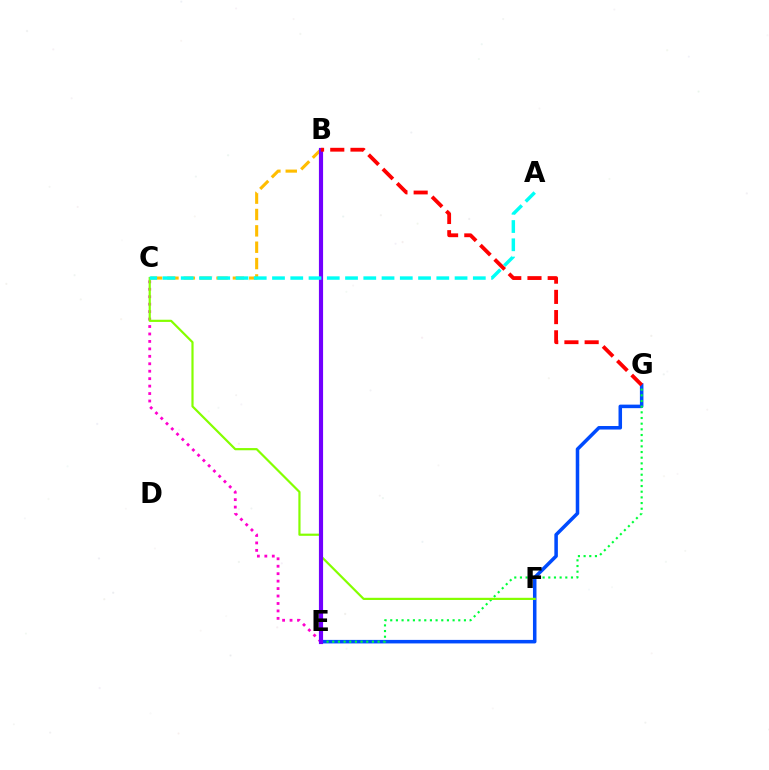{('B', 'C'): [{'color': '#ffbd00', 'line_style': 'dashed', 'thickness': 2.22}], ('E', 'G'): [{'color': '#004bff', 'line_style': 'solid', 'thickness': 2.54}, {'color': '#00ff39', 'line_style': 'dotted', 'thickness': 1.54}], ('C', 'E'): [{'color': '#ff00cf', 'line_style': 'dotted', 'thickness': 2.02}], ('C', 'F'): [{'color': '#84ff00', 'line_style': 'solid', 'thickness': 1.58}], ('B', 'E'): [{'color': '#7200ff', 'line_style': 'solid', 'thickness': 2.99}], ('A', 'C'): [{'color': '#00fff6', 'line_style': 'dashed', 'thickness': 2.48}], ('B', 'G'): [{'color': '#ff0000', 'line_style': 'dashed', 'thickness': 2.75}]}